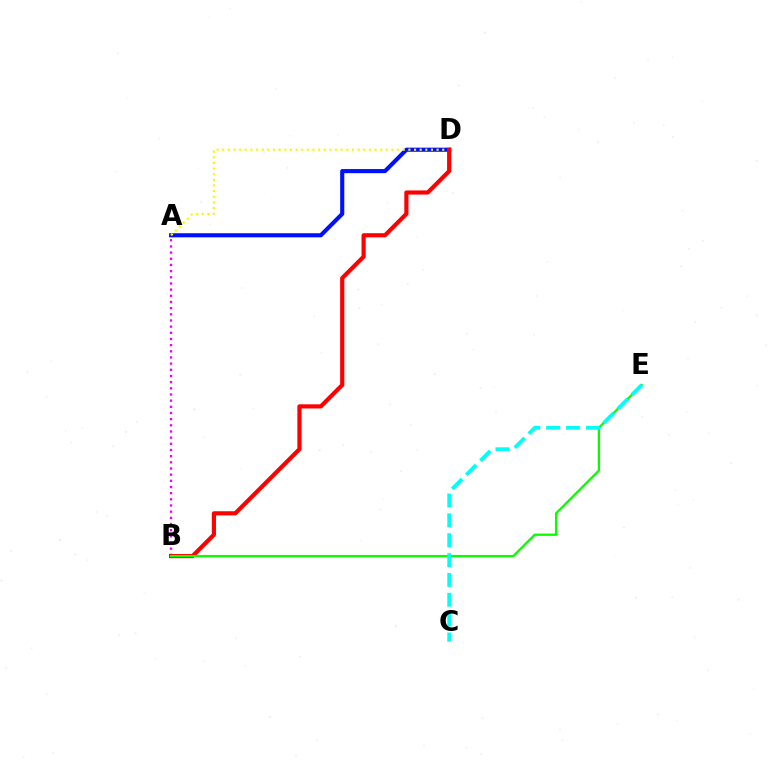{('A', 'D'): [{'color': '#0010ff', 'line_style': 'solid', 'thickness': 2.96}, {'color': '#fcf500', 'line_style': 'dotted', 'thickness': 1.53}], ('A', 'B'): [{'color': '#ee00ff', 'line_style': 'dotted', 'thickness': 1.68}], ('B', 'D'): [{'color': '#ff0000', 'line_style': 'solid', 'thickness': 3.0}], ('B', 'E'): [{'color': '#08ff00', 'line_style': 'solid', 'thickness': 1.68}], ('C', 'E'): [{'color': '#00fff6', 'line_style': 'dashed', 'thickness': 2.7}]}